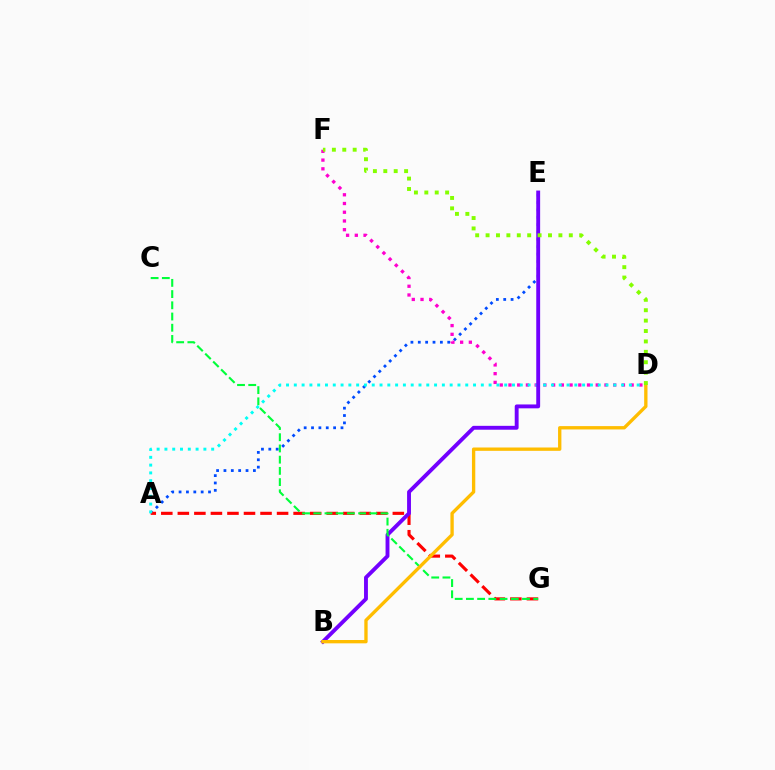{('A', 'E'): [{'color': '#004bff', 'line_style': 'dotted', 'thickness': 2.0}], ('A', 'G'): [{'color': '#ff0000', 'line_style': 'dashed', 'thickness': 2.25}], ('D', 'F'): [{'color': '#ff00cf', 'line_style': 'dotted', 'thickness': 2.37}, {'color': '#84ff00', 'line_style': 'dotted', 'thickness': 2.83}], ('A', 'D'): [{'color': '#00fff6', 'line_style': 'dotted', 'thickness': 2.12}], ('B', 'E'): [{'color': '#7200ff', 'line_style': 'solid', 'thickness': 2.79}], ('C', 'G'): [{'color': '#00ff39', 'line_style': 'dashed', 'thickness': 1.52}], ('B', 'D'): [{'color': '#ffbd00', 'line_style': 'solid', 'thickness': 2.4}]}